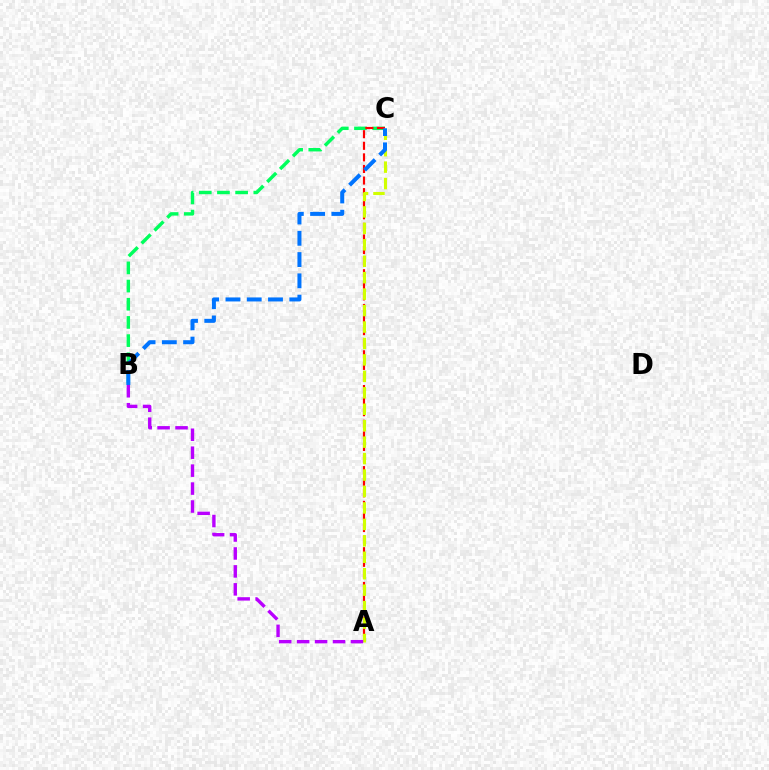{('B', 'C'): [{'color': '#00ff5c', 'line_style': 'dashed', 'thickness': 2.47}, {'color': '#0074ff', 'line_style': 'dashed', 'thickness': 2.89}], ('A', 'C'): [{'color': '#ff0000', 'line_style': 'dashed', 'thickness': 1.57}, {'color': '#d1ff00', 'line_style': 'dashed', 'thickness': 2.23}], ('A', 'B'): [{'color': '#b900ff', 'line_style': 'dashed', 'thickness': 2.44}]}